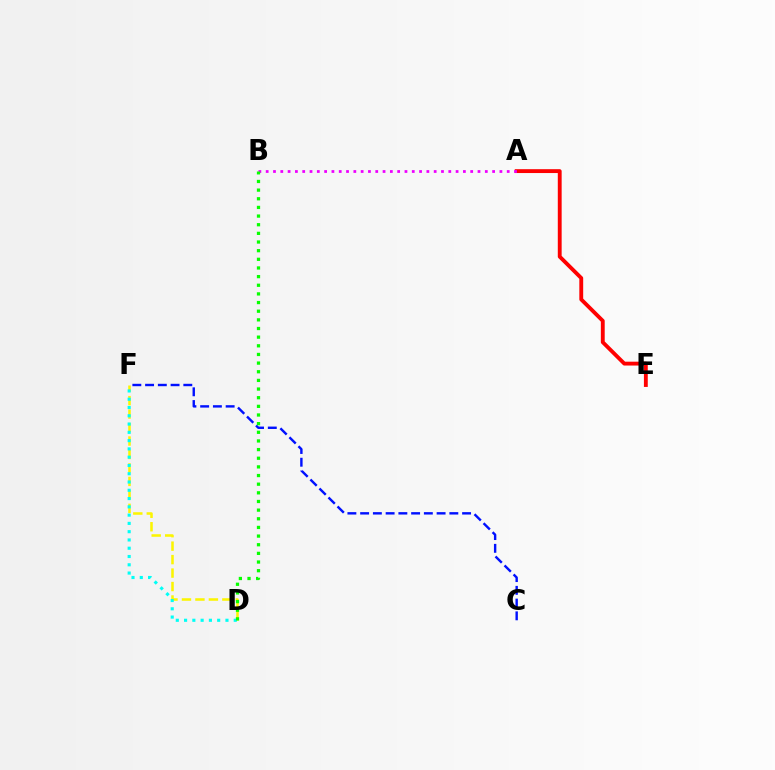{('D', 'F'): [{'color': '#fcf500', 'line_style': 'dashed', 'thickness': 1.83}, {'color': '#00fff6', 'line_style': 'dotted', 'thickness': 2.25}], ('A', 'E'): [{'color': '#ff0000', 'line_style': 'solid', 'thickness': 2.78}], ('A', 'B'): [{'color': '#ee00ff', 'line_style': 'dotted', 'thickness': 1.98}], ('C', 'F'): [{'color': '#0010ff', 'line_style': 'dashed', 'thickness': 1.73}], ('B', 'D'): [{'color': '#08ff00', 'line_style': 'dotted', 'thickness': 2.35}]}